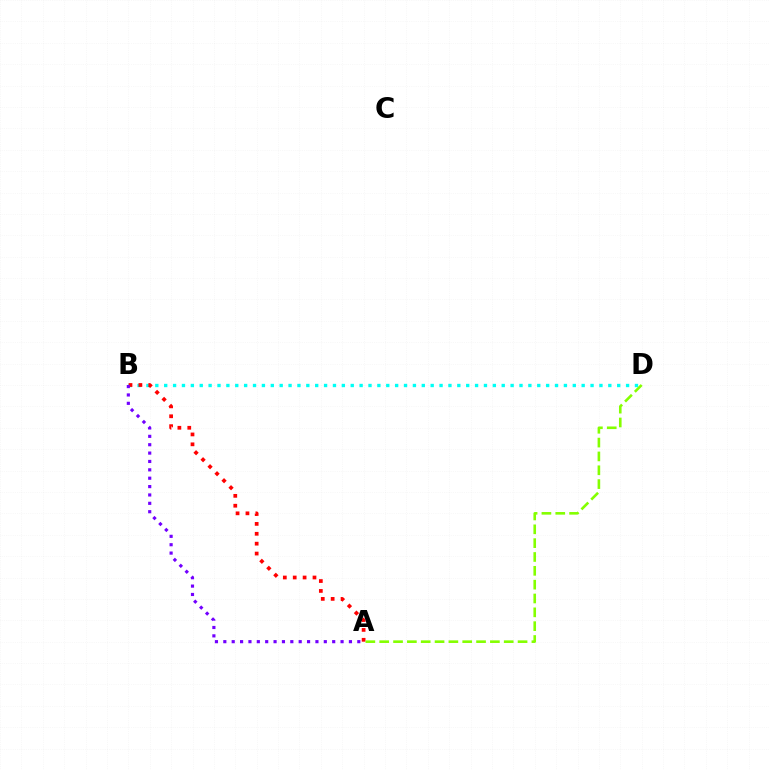{('B', 'D'): [{'color': '#00fff6', 'line_style': 'dotted', 'thickness': 2.41}], ('A', 'B'): [{'color': '#ff0000', 'line_style': 'dotted', 'thickness': 2.69}, {'color': '#7200ff', 'line_style': 'dotted', 'thickness': 2.28}], ('A', 'D'): [{'color': '#84ff00', 'line_style': 'dashed', 'thickness': 1.88}]}